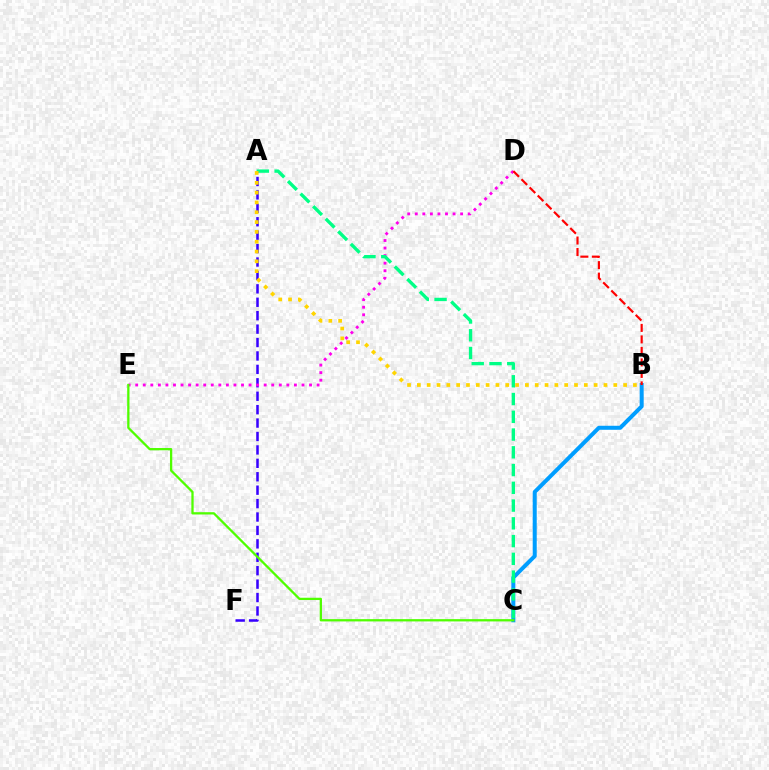{('B', 'C'): [{'color': '#009eff', 'line_style': 'solid', 'thickness': 2.88}], ('A', 'F'): [{'color': '#3700ff', 'line_style': 'dashed', 'thickness': 1.82}], ('D', 'E'): [{'color': '#ff00ed', 'line_style': 'dotted', 'thickness': 2.05}], ('A', 'C'): [{'color': '#00ff86', 'line_style': 'dashed', 'thickness': 2.41}], ('C', 'E'): [{'color': '#4fff00', 'line_style': 'solid', 'thickness': 1.65}], ('A', 'B'): [{'color': '#ffd500', 'line_style': 'dotted', 'thickness': 2.67}], ('B', 'D'): [{'color': '#ff0000', 'line_style': 'dashed', 'thickness': 1.56}]}